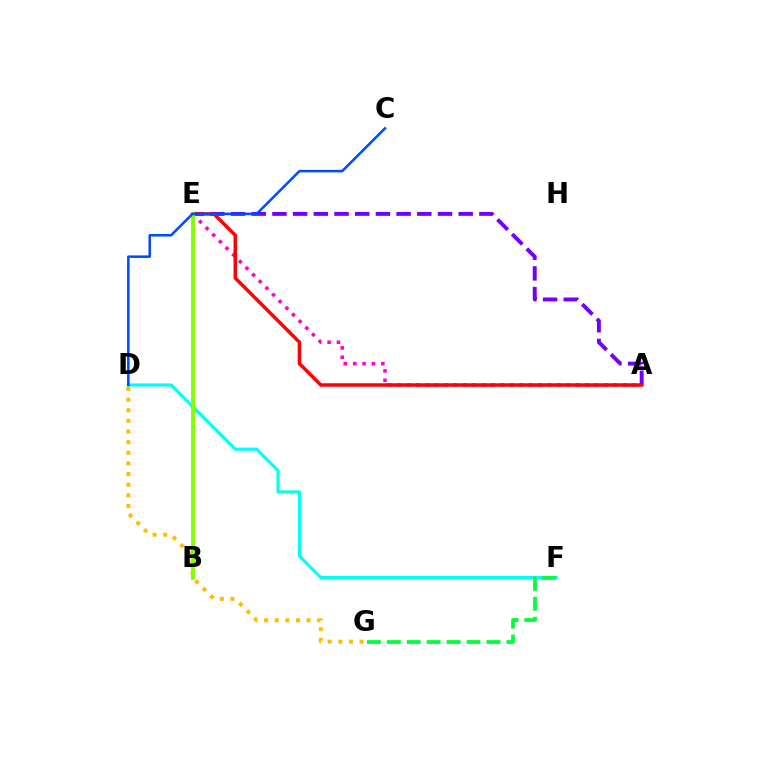{('D', 'F'): [{'color': '#00fff6', 'line_style': 'solid', 'thickness': 2.27}], ('A', 'E'): [{'color': '#ff00cf', 'line_style': 'dotted', 'thickness': 2.55}, {'color': '#7200ff', 'line_style': 'dashed', 'thickness': 2.81}, {'color': '#ff0000', 'line_style': 'solid', 'thickness': 2.51}], ('D', 'G'): [{'color': '#ffbd00', 'line_style': 'dotted', 'thickness': 2.89}], ('B', 'E'): [{'color': '#84ff00', 'line_style': 'solid', 'thickness': 2.82}], ('C', 'D'): [{'color': '#004bff', 'line_style': 'solid', 'thickness': 1.82}], ('F', 'G'): [{'color': '#00ff39', 'line_style': 'dashed', 'thickness': 2.71}]}